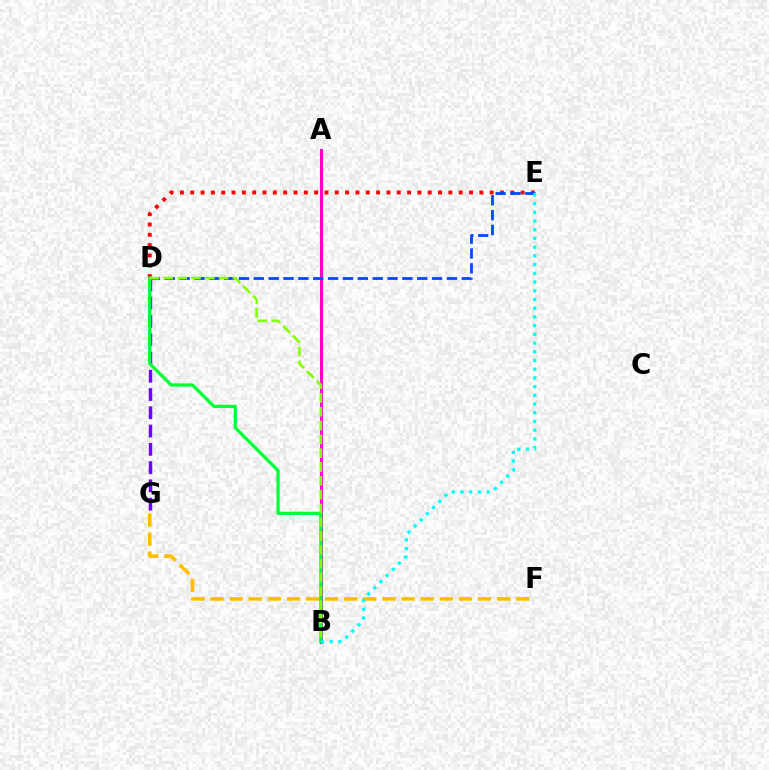{('D', 'G'): [{'color': '#7200ff', 'line_style': 'dashed', 'thickness': 2.48}], ('A', 'B'): [{'color': '#ff00cf', 'line_style': 'solid', 'thickness': 2.18}], ('D', 'E'): [{'color': '#ff0000', 'line_style': 'dotted', 'thickness': 2.81}, {'color': '#004bff', 'line_style': 'dashed', 'thickness': 2.02}], ('F', 'G'): [{'color': '#ffbd00', 'line_style': 'dashed', 'thickness': 2.59}], ('B', 'D'): [{'color': '#00ff39', 'line_style': 'solid', 'thickness': 2.34}, {'color': '#84ff00', 'line_style': 'dashed', 'thickness': 1.88}], ('B', 'E'): [{'color': '#00fff6', 'line_style': 'dotted', 'thickness': 2.37}]}